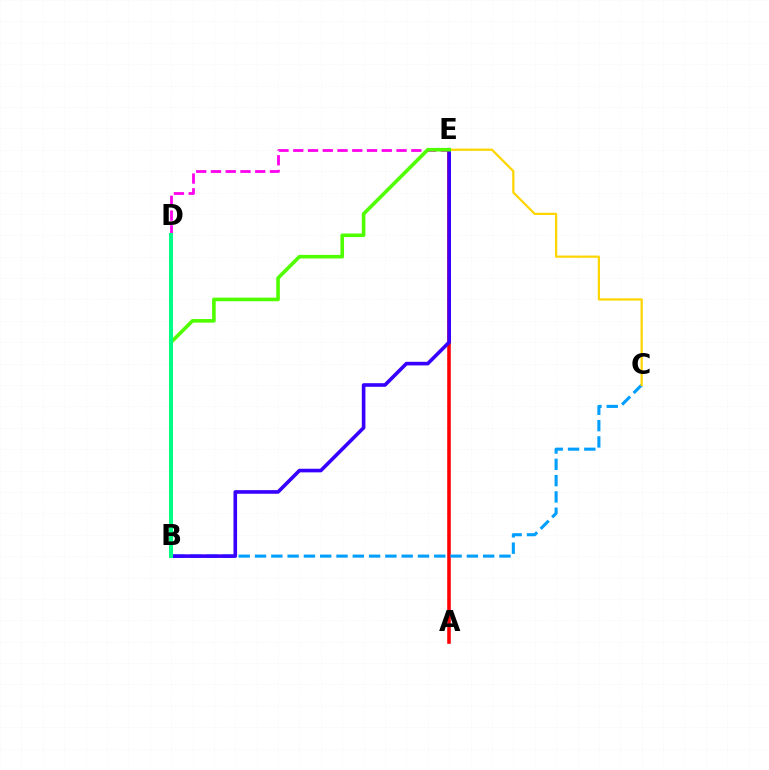{('D', 'E'): [{'color': '#ff00ed', 'line_style': 'dashed', 'thickness': 2.0}], ('A', 'E'): [{'color': '#ff0000', 'line_style': 'solid', 'thickness': 2.57}], ('B', 'C'): [{'color': '#009eff', 'line_style': 'dashed', 'thickness': 2.21}], ('C', 'E'): [{'color': '#ffd500', 'line_style': 'solid', 'thickness': 1.61}], ('B', 'E'): [{'color': '#3700ff', 'line_style': 'solid', 'thickness': 2.6}, {'color': '#4fff00', 'line_style': 'solid', 'thickness': 2.59}], ('B', 'D'): [{'color': '#00ff86', 'line_style': 'solid', 'thickness': 2.86}]}